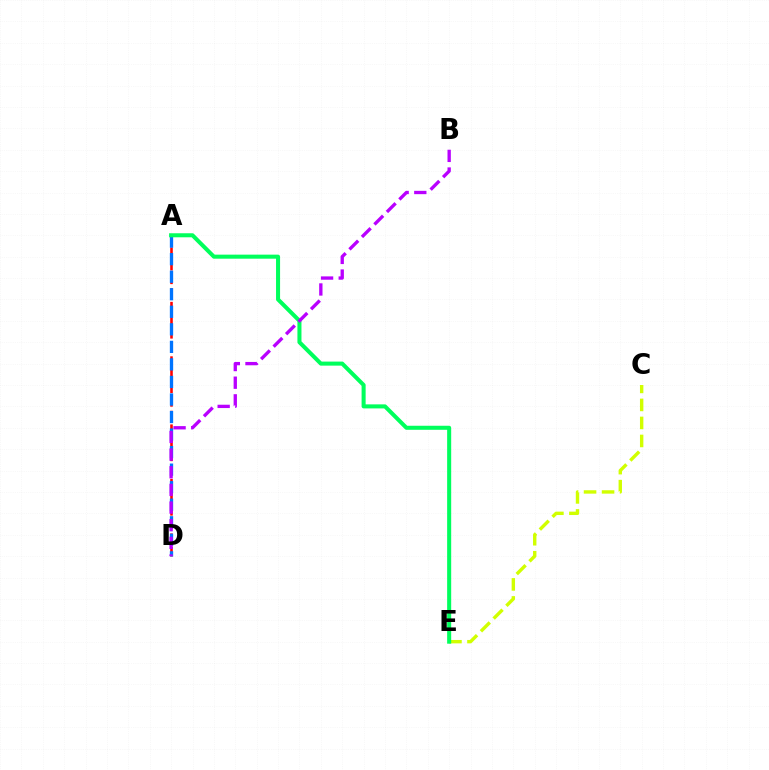{('C', 'E'): [{'color': '#d1ff00', 'line_style': 'dashed', 'thickness': 2.45}], ('A', 'D'): [{'color': '#ff0000', 'line_style': 'dashed', 'thickness': 1.85}, {'color': '#0074ff', 'line_style': 'dashed', 'thickness': 2.38}], ('A', 'E'): [{'color': '#00ff5c', 'line_style': 'solid', 'thickness': 2.91}], ('B', 'D'): [{'color': '#b900ff', 'line_style': 'dashed', 'thickness': 2.4}]}